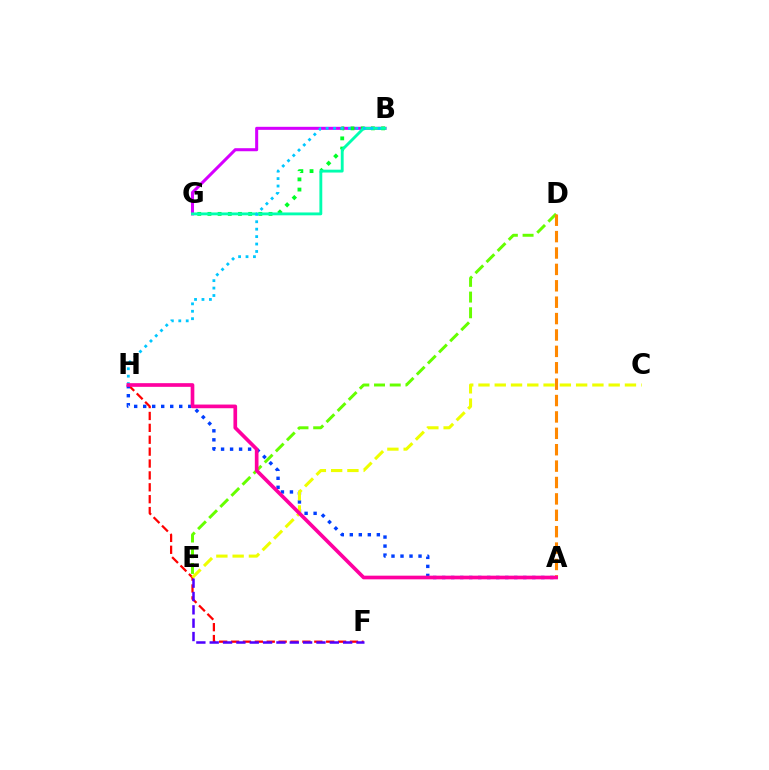{('D', 'E'): [{'color': '#66ff00', 'line_style': 'dashed', 'thickness': 2.13}], ('B', 'G'): [{'color': '#d600ff', 'line_style': 'solid', 'thickness': 2.19}, {'color': '#00ff27', 'line_style': 'dotted', 'thickness': 2.77}, {'color': '#00ffaf', 'line_style': 'solid', 'thickness': 2.06}], ('B', 'H'): [{'color': '#00c7ff', 'line_style': 'dotted', 'thickness': 2.02}], ('F', 'H'): [{'color': '#ff0000', 'line_style': 'dashed', 'thickness': 1.62}], ('A', 'D'): [{'color': '#ff8800', 'line_style': 'dashed', 'thickness': 2.23}], ('A', 'H'): [{'color': '#003fff', 'line_style': 'dotted', 'thickness': 2.45}, {'color': '#ff00a0', 'line_style': 'solid', 'thickness': 2.64}], ('C', 'E'): [{'color': '#eeff00', 'line_style': 'dashed', 'thickness': 2.21}], ('E', 'F'): [{'color': '#4f00ff', 'line_style': 'dashed', 'thickness': 1.81}]}